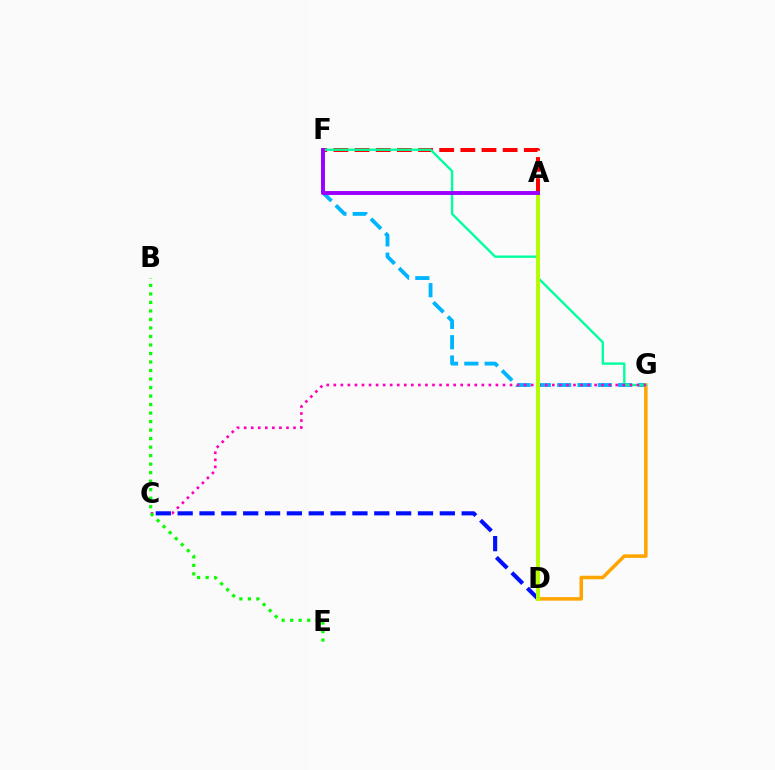{('F', 'G'): [{'color': '#00b5ff', 'line_style': 'dashed', 'thickness': 2.76}, {'color': '#00ff9d', 'line_style': 'solid', 'thickness': 1.7}], ('A', 'F'): [{'color': '#ff0000', 'line_style': 'dashed', 'thickness': 2.87}, {'color': '#9b00ff', 'line_style': 'solid', 'thickness': 2.82}], ('D', 'G'): [{'color': '#ffa500', 'line_style': 'solid', 'thickness': 2.54}], ('C', 'G'): [{'color': '#ff00bd', 'line_style': 'dotted', 'thickness': 1.92}], ('C', 'D'): [{'color': '#0010ff', 'line_style': 'dashed', 'thickness': 2.97}], ('B', 'E'): [{'color': '#08ff00', 'line_style': 'dotted', 'thickness': 2.31}], ('A', 'D'): [{'color': '#b3ff00', 'line_style': 'solid', 'thickness': 2.84}]}